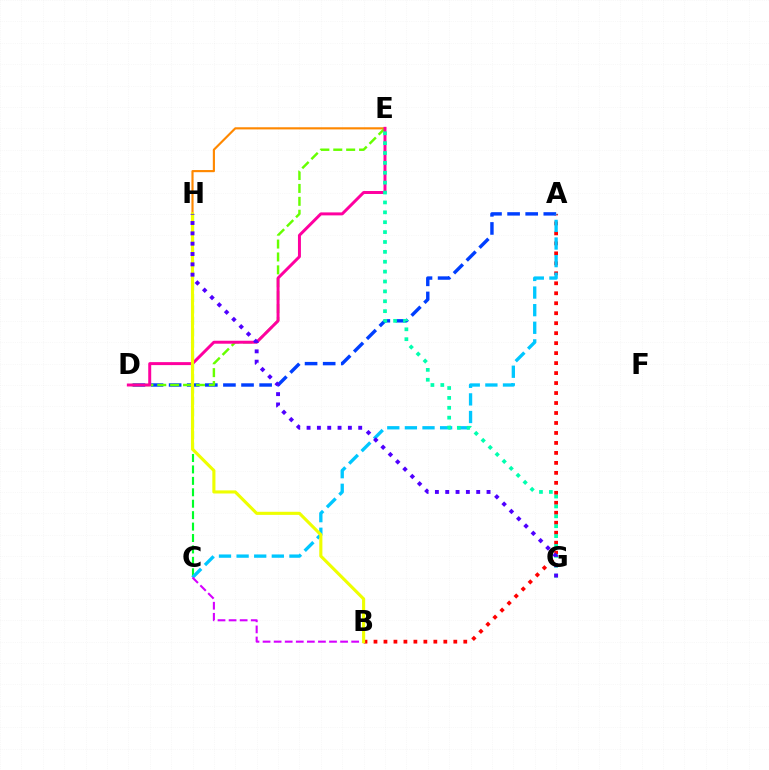{('A', 'B'): [{'color': '#ff0000', 'line_style': 'dotted', 'thickness': 2.71}], ('A', 'D'): [{'color': '#003fff', 'line_style': 'dashed', 'thickness': 2.46}], ('E', 'H'): [{'color': '#ff8800', 'line_style': 'solid', 'thickness': 1.55}], ('D', 'E'): [{'color': '#66ff00', 'line_style': 'dashed', 'thickness': 1.75}, {'color': '#ff00a0', 'line_style': 'solid', 'thickness': 2.14}], ('C', 'H'): [{'color': '#00ff27', 'line_style': 'dashed', 'thickness': 1.55}], ('A', 'C'): [{'color': '#00c7ff', 'line_style': 'dashed', 'thickness': 2.39}], ('E', 'G'): [{'color': '#00ffaf', 'line_style': 'dotted', 'thickness': 2.69}], ('B', 'C'): [{'color': '#d600ff', 'line_style': 'dashed', 'thickness': 1.5}], ('B', 'H'): [{'color': '#eeff00', 'line_style': 'solid', 'thickness': 2.24}], ('G', 'H'): [{'color': '#4f00ff', 'line_style': 'dotted', 'thickness': 2.81}]}